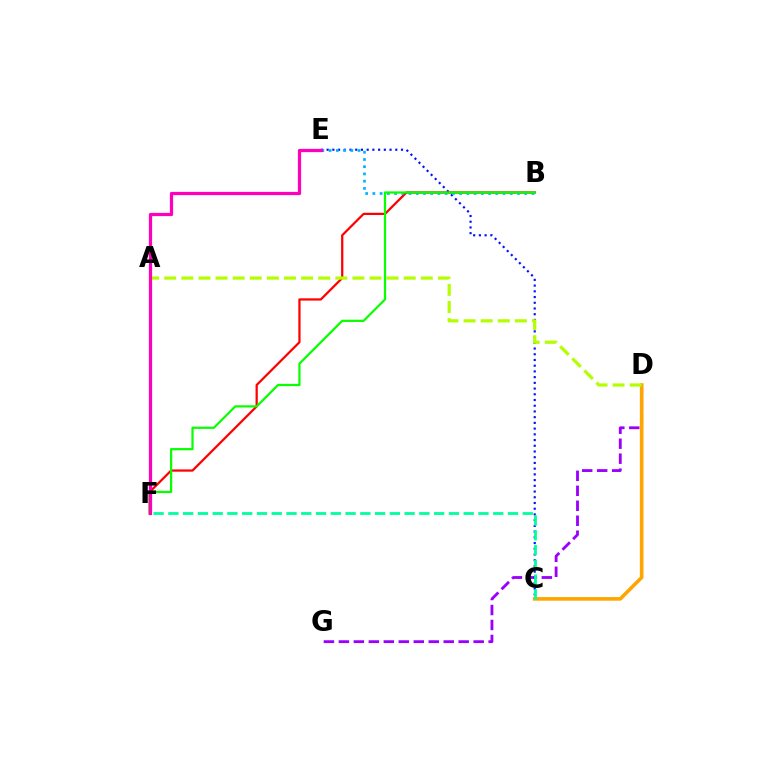{('D', 'G'): [{'color': '#9b00ff', 'line_style': 'dashed', 'thickness': 2.03}], ('C', 'E'): [{'color': '#0010ff', 'line_style': 'dotted', 'thickness': 1.55}], ('B', 'F'): [{'color': '#ff0000', 'line_style': 'solid', 'thickness': 1.61}, {'color': '#08ff00', 'line_style': 'solid', 'thickness': 1.6}], ('C', 'D'): [{'color': '#ffa500', 'line_style': 'solid', 'thickness': 2.6}], ('A', 'D'): [{'color': '#b3ff00', 'line_style': 'dashed', 'thickness': 2.32}], ('B', 'E'): [{'color': '#00b5ff', 'line_style': 'dotted', 'thickness': 1.96}], ('E', 'F'): [{'color': '#ff00bd', 'line_style': 'solid', 'thickness': 2.32}], ('C', 'F'): [{'color': '#00ff9d', 'line_style': 'dashed', 'thickness': 2.01}]}